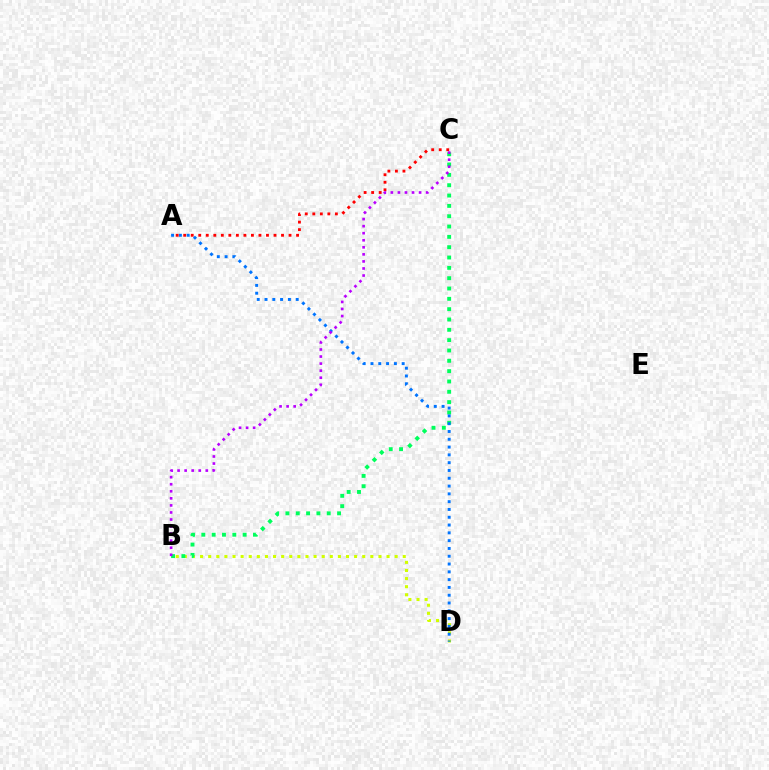{('B', 'D'): [{'color': '#d1ff00', 'line_style': 'dotted', 'thickness': 2.2}], ('B', 'C'): [{'color': '#00ff5c', 'line_style': 'dotted', 'thickness': 2.81}, {'color': '#b900ff', 'line_style': 'dotted', 'thickness': 1.92}], ('A', 'D'): [{'color': '#0074ff', 'line_style': 'dotted', 'thickness': 2.12}], ('A', 'C'): [{'color': '#ff0000', 'line_style': 'dotted', 'thickness': 2.04}]}